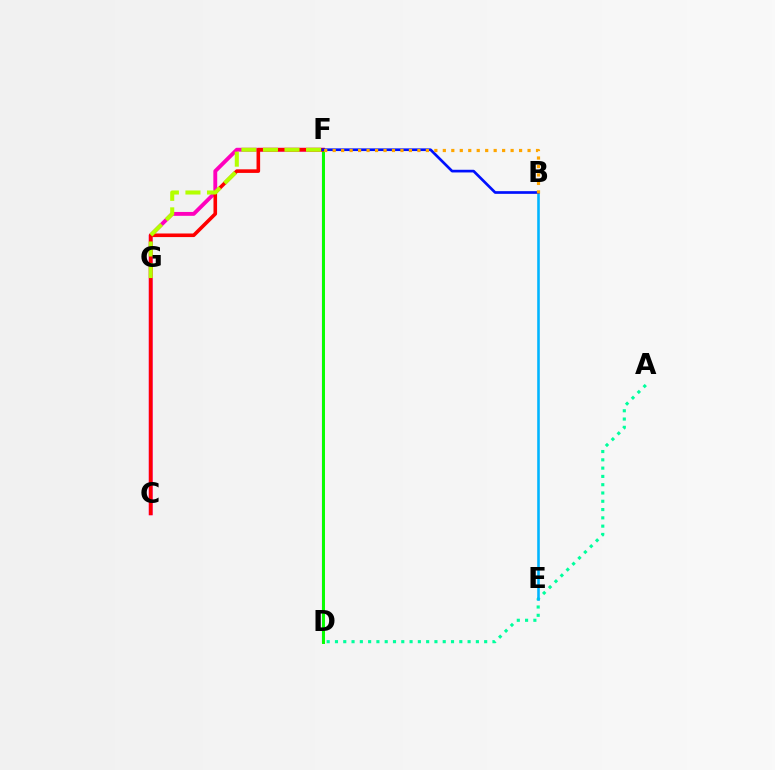{('D', 'F'): [{'color': '#9b00ff', 'line_style': 'solid', 'thickness': 1.53}, {'color': '#08ff00', 'line_style': 'solid', 'thickness': 2.14}], ('C', 'F'): [{'color': '#ff00bd', 'line_style': 'solid', 'thickness': 2.79}, {'color': '#ff0000', 'line_style': 'solid', 'thickness': 2.59}], ('A', 'D'): [{'color': '#00ff9d', 'line_style': 'dotted', 'thickness': 2.25}], ('B', 'E'): [{'color': '#00b5ff', 'line_style': 'solid', 'thickness': 1.86}], ('F', 'G'): [{'color': '#b3ff00', 'line_style': 'dashed', 'thickness': 2.93}], ('B', 'F'): [{'color': '#0010ff', 'line_style': 'solid', 'thickness': 1.93}, {'color': '#ffa500', 'line_style': 'dotted', 'thickness': 2.3}]}